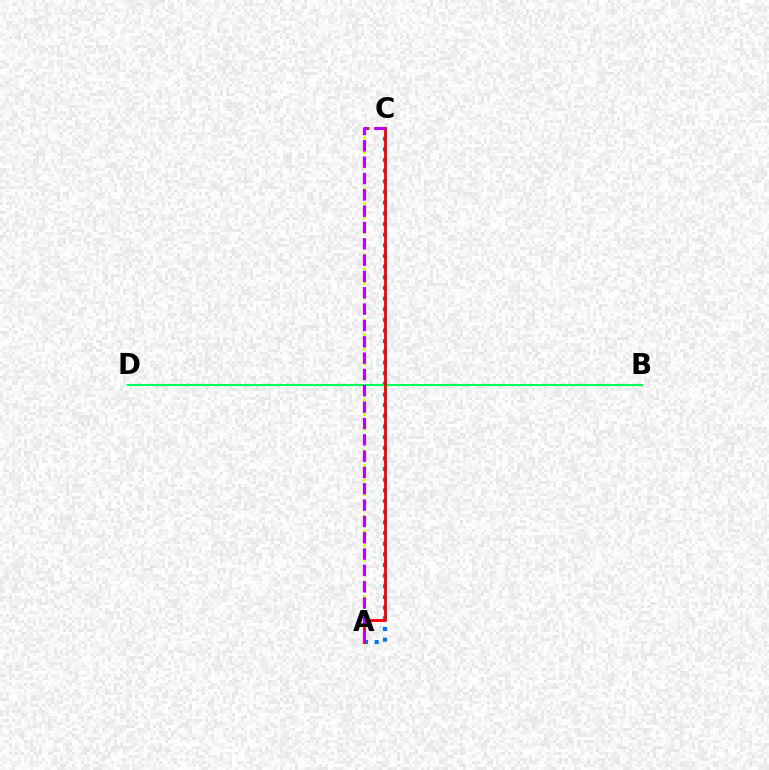{('A', 'C'): [{'color': '#d1ff00', 'line_style': 'dotted', 'thickness': 1.98}, {'color': '#0074ff', 'line_style': 'dotted', 'thickness': 2.9}, {'color': '#ff0000', 'line_style': 'solid', 'thickness': 2.06}, {'color': '#b900ff', 'line_style': 'dashed', 'thickness': 2.22}], ('B', 'D'): [{'color': '#00ff5c', 'line_style': 'solid', 'thickness': 1.51}]}